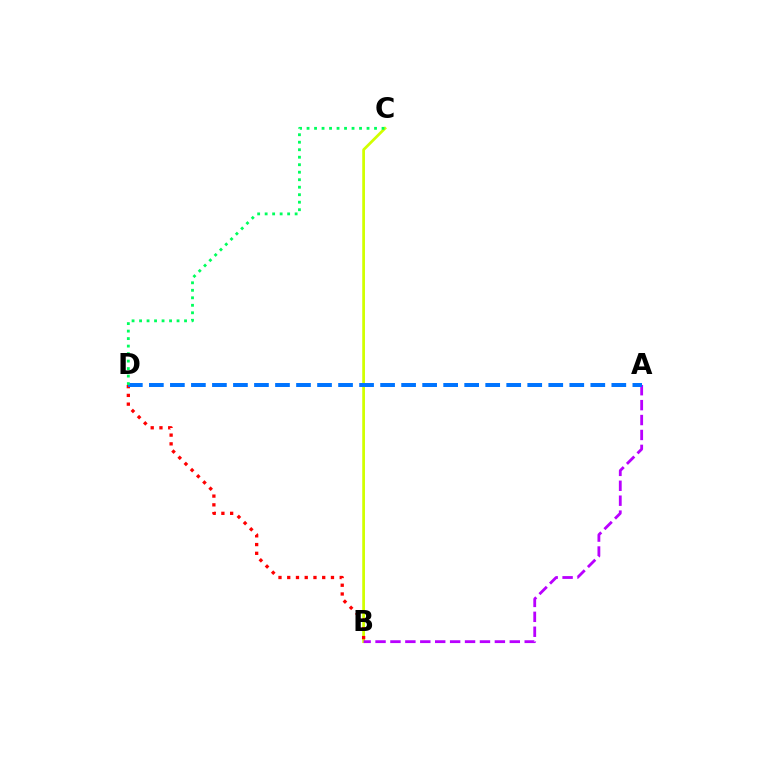{('B', 'C'): [{'color': '#d1ff00', 'line_style': 'solid', 'thickness': 1.98}], ('A', 'B'): [{'color': '#b900ff', 'line_style': 'dashed', 'thickness': 2.03}], ('B', 'D'): [{'color': '#ff0000', 'line_style': 'dotted', 'thickness': 2.38}], ('A', 'D'): [{'color': '#0074ff', 'line_style': 'dashed', 'thickness': 2.86}], ('C', 'D'): [{'color': '#00ff5c', 'line_style': 'dotted', 'thickness': 2.04}]}